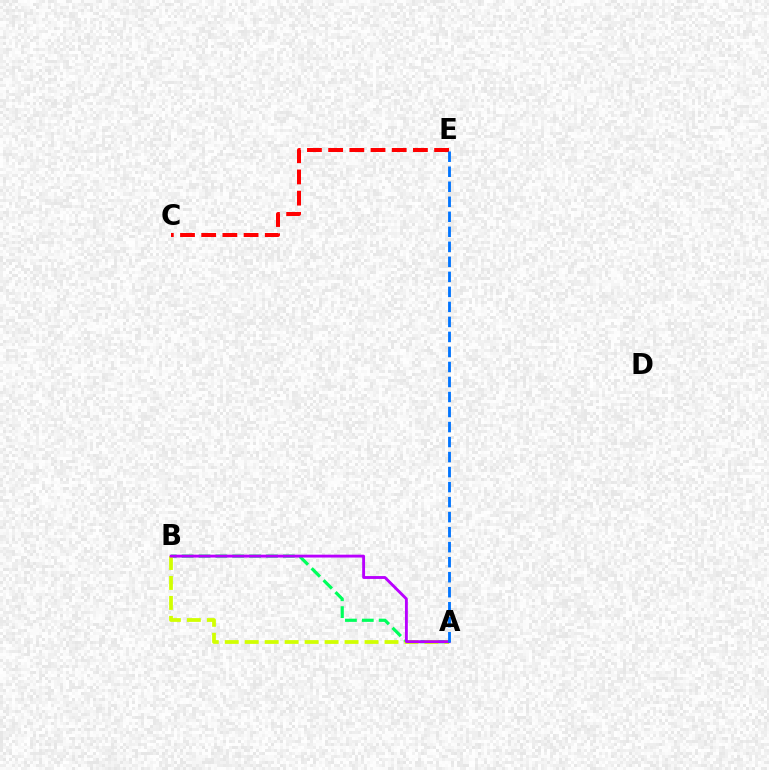{('A', 'B'): [{'color': '#00ff5c', 'line_style': 'dashed', 'thickness': 2.29}, {'color': '#d1ff00', 'line_style': 'dashed', 'thickness': 2.71}, {'color': '#b900ff', 'line_style': 'solid', 'thickness': 2.06}], ('C', 'E'): [{'color': '#ff0000', 'line_style': 'dashed', 'thickness': 2.88}], ('A', 'E'): [{'color': '#0074ff', 'line_style': 'dashed', 'thickness': 2.04}]}